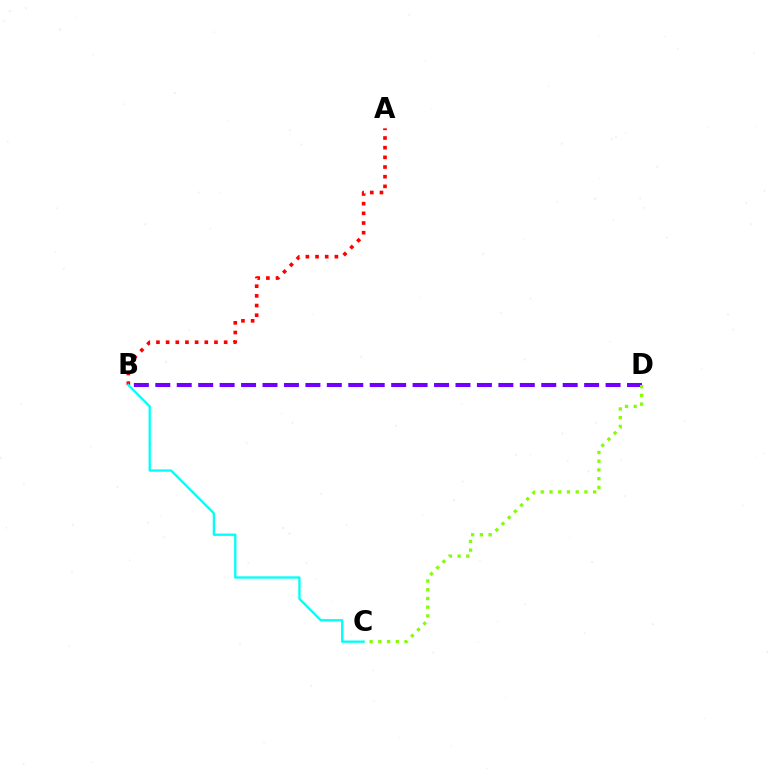{('B', 'D'): [{'color': '#7200ff', 'line_style': 'dashed', 'thickness': 2.91}], ('A', 'B'): [{'color': '#ff0000', 'line_style': 'dotted', 'thickness': 2.63}], ('C', 'D'): [{'color': '#84ff00', 'line_style': 'dotted', 'thickness': 2.37}], ('B', 'C'): [{'color': '#00fff6', 'line_style': 'solid', 'thickness': 1.67}]}